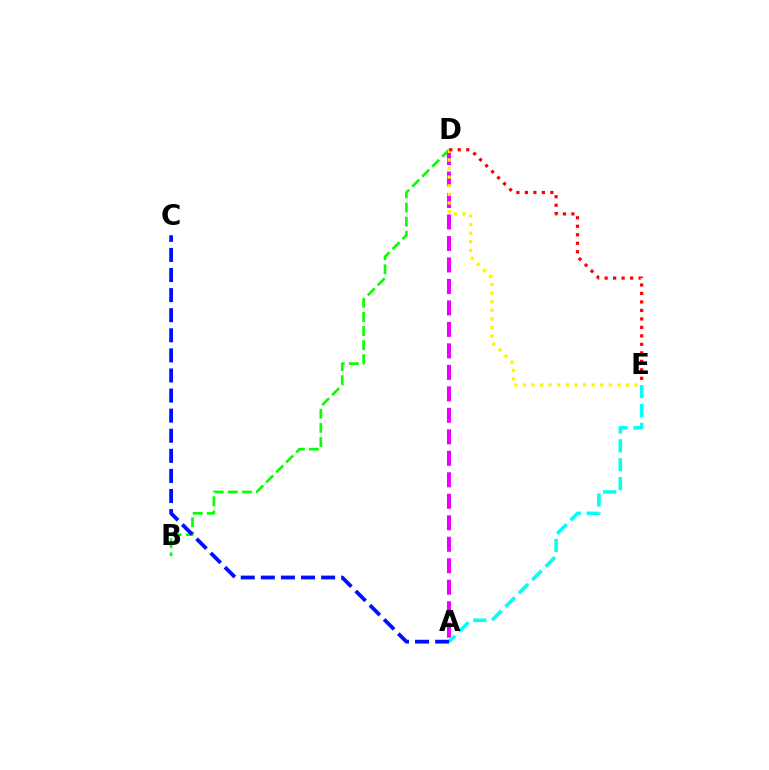{('B', 'D'): [{'color': '#08ff00', 'line_style': 'dashed', 'thickness': 1.92}], ('A', 'D'): [{'color': '#ee00ff', 'line_style': 'dashed', 'thickness': 2.92}], ('D', 'E'): [{'color': '#fcf500', 'line_style': 'dotted', 'thickness': 2.34}, {'color': '#ff0000', 'line_style': 'dotted', 'thickness': 2.31}], ('A', 'E'): [{'color': '#00fff6', 'line_style': 'dashed', 'thickness': 2.57}], ('A', 'C'): [{'color': '#0010ff', 'line_style': 'dashed', 'thickness': 2.73}]}